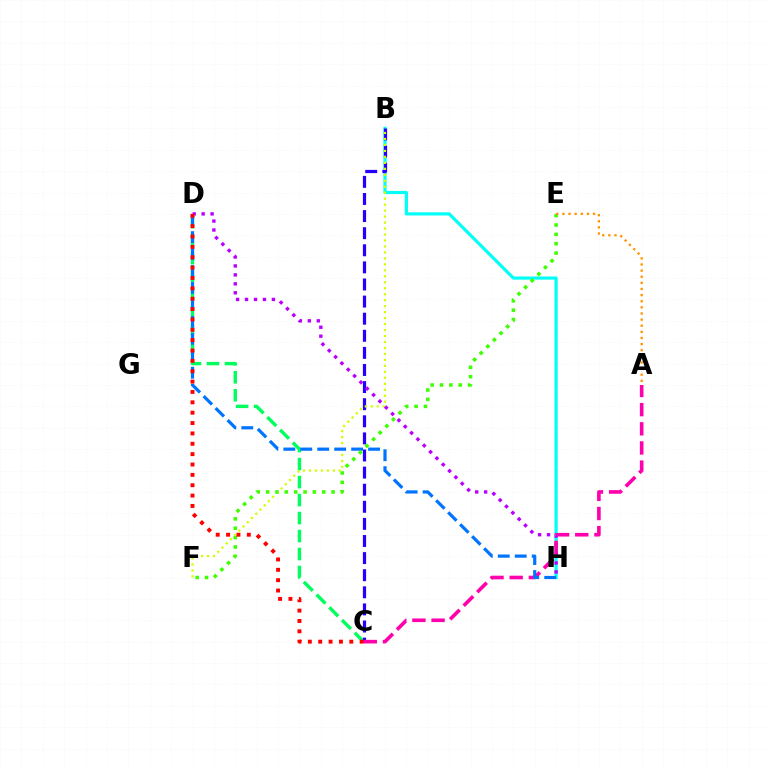{('B', 'H'): [{'color': '#00fff6', 'line_style': 'solid', 'thickness': 2.28}], ('C', 'D'): [{'color': '#00ff5c', 'line_style': 'dashed', 'thickness': 2.44}, {'color': '#ff0000', 'line_style': 'dotted', 'thickness': 2.82}], ('B', 'C'): [{'color': '#2500ff', 'line_style': 'dashed', 'thickness': 2.32}], ('B', 'F'): [{'color': '#d1ff00', 'line_style': 'dotted', 'thickness': 1.62}], ('D', 'H'): [{'color': '#b900ff', 'line_style': 'dotted', 'thickness': 2.43}, {'color': '#0074ff', 'line_style': 'dashed', 'thickness': 2.3}], ('A', 'C'): [{'color': '#ff00ac', 'line_style': 'dashed', 'thickness': 2.6}], ('E', 'F'): [{'color': '#3dff00', 'line_style': 'dotted', 'thickness': 2.54}], ('A', 'E'): [{'color': '#ff9400', 'line_style': 'dotted', 'thickness': 1.66}]}